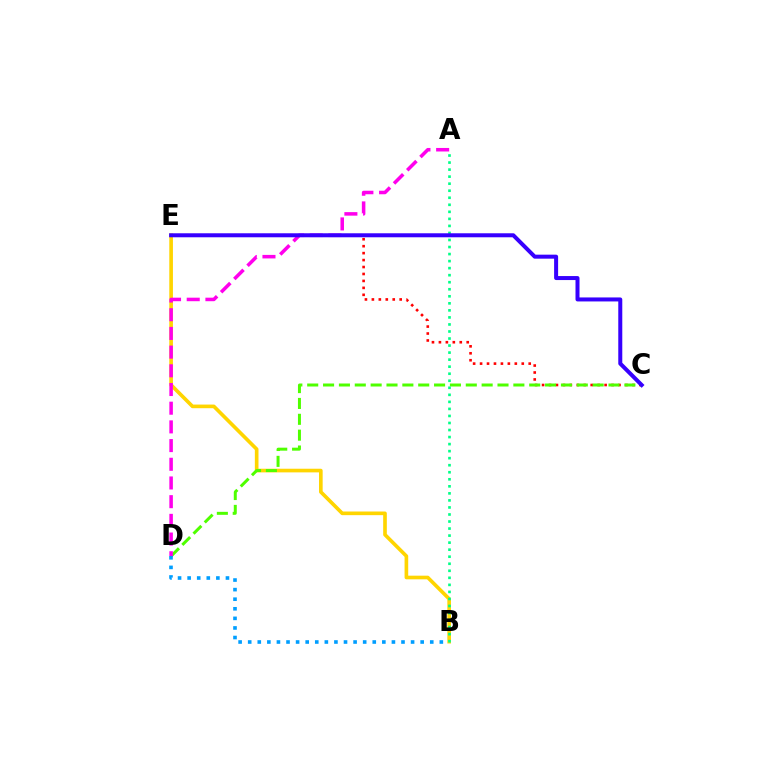{('B', 'E'): [{'color': '#ffd500', 'line_style': 'solid', 'thickness': 2.62}], ('C', 'E'): [{'color': '#ff0000', 'line_style': 'dotted', 'thickness': 1.89}, {'color': '#3700ff', 'line_style': 'solid', 'thickness': 2.88}], ('C', 'D'): [{'color': '#4fff00', 'line_style': 'dashed', 'thickness': 2.15}], ('A', 'B'): [{'color': '#00ff86', 'line_style': 'dotted', 'thickness': 1.91}], ('A', 'D'): [{'color': '#ff00ed', 'line_style': 'dashed', 'thickness': 2.54}], ('B', 'D'): [{'color': '#009eff', 'line_style': 'dotted', 'thickness': 2.6}]}